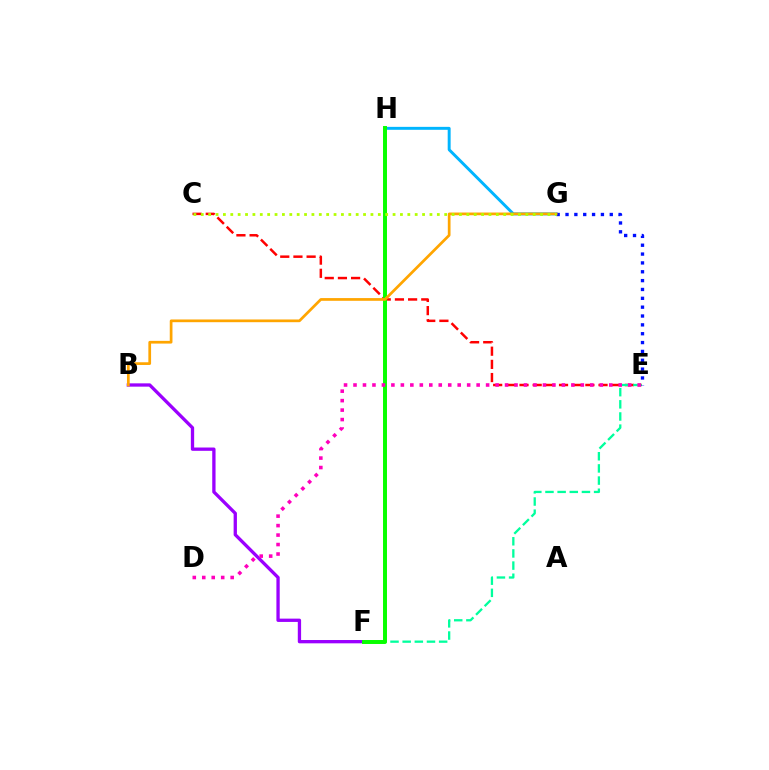{('C', 'E'): [{'color': '#ff0000', 'line_style': 'dashed', 'thickness': 1.79}], ('B', 'F'): [{'color': '#9b00ff', 'line_style': 'solid', 'thickness': 2.38}], ('G', 'H'): [{'color': '#00b5ff', 'line_style': 'solid', 'thickness': 2.12}], ('E', 'F'): [{'color': '#00ff9d', 'line_style': 'dashed', 'thickness': 1.65}], ('F', 'H'): [{'color': '#08ff00', 'line_style': 'solid', 'thickness': 2.85}], ('E', 'G'): [{'color': '#0010ff', 'line_style': 'dotted', 'thickness': 2.4}], ('B', 'G'): [{'color': '#ffa500', 'line_style': 'solid', 'thickness': 1.96}], ('D', 'E'): [{'color': '#ff00bd', 'line_style': 'dotted', 'thickness': 2.57}], ('C', 'G'): [{'color': '#b3ff00', 'line_style': 'dotted', 'thickness': 2.0}]}